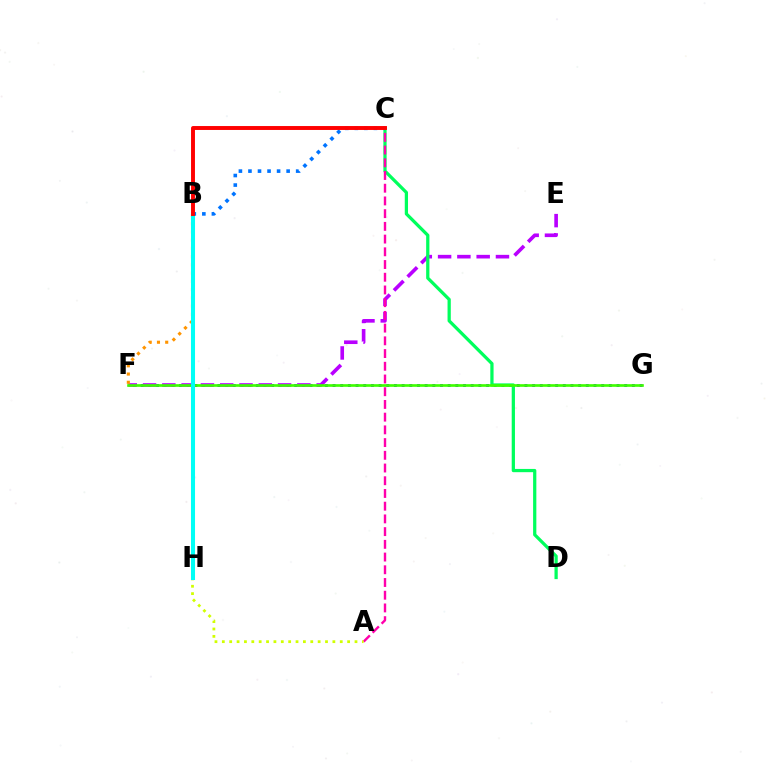{('F', 'G'): [{'color': '#2500ff', 'line_style': 'dotted', 'thickness': 2.09}, {'color': '#3dff00', 'line_style': 'solid', 'thickness': 1.91}], ('E', 'F'): [{'color': '#b900ff', 'line_style': 'dashed', 'thickness': 2.62}], ('C', 'D'): [{'color': '#00ff5c', 'line_style': 'solid', 'thickness': 2.34}], ('B', 'C'): [{'color': '#0074ff', 'line_style': 'dotted', 'thickness': 2.59}, {'color': '#ff0000', 'line_style': 'solid', 'thickness': 2.83}], ('A', 'C'): [{'color': '#ff00ac', 'line_style': 'dashed', 'thickness': 1.73}], ('B', 'F'): [{'color': '#ff9400', 'line_style': 'dotted', 'thickness': 2.24}], ('A', 'H'): [{'color': '#d1ff00', 'line_style': 'dotted', 'thickness': 2.0}], ('B', 'H'): [{'color': '#00fff6', 'line_style': 'solid', 'thickness': 2.92}]}